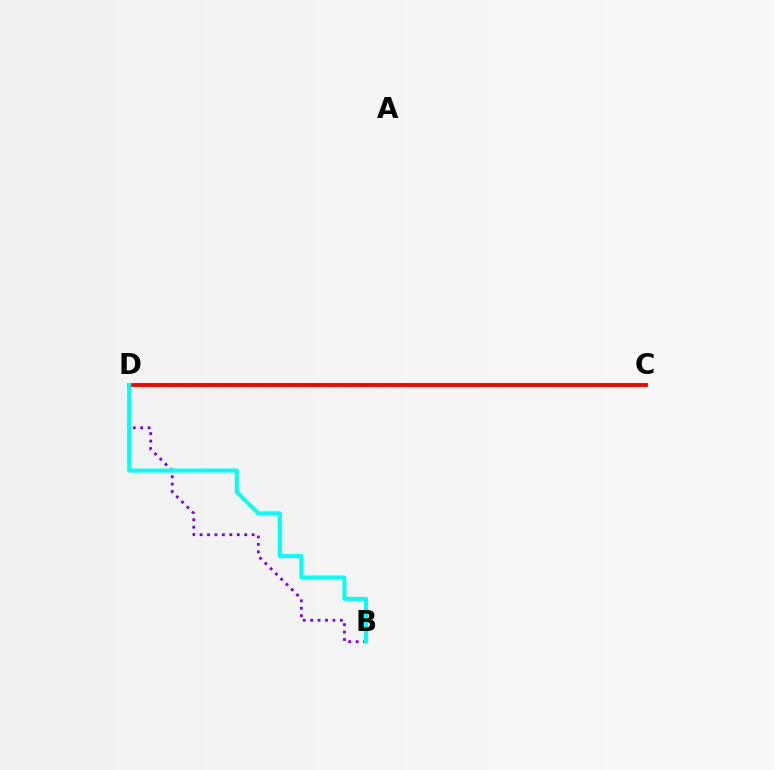{('B', 'D'): [{'color': '#7200ff', 'line_style': 'dotted', 'thickness': 2.02}, {'color': '#00fff6', 'line_style': 'solid', 'thickness': 2.9}], ('C', 'D'): [{'color': '#84ff00', 'line_style': 'dashed', 'thickness': 2.2}, {'color': '#ff0000', 'line_style': 'solid', 'thickness': 2.79}]}